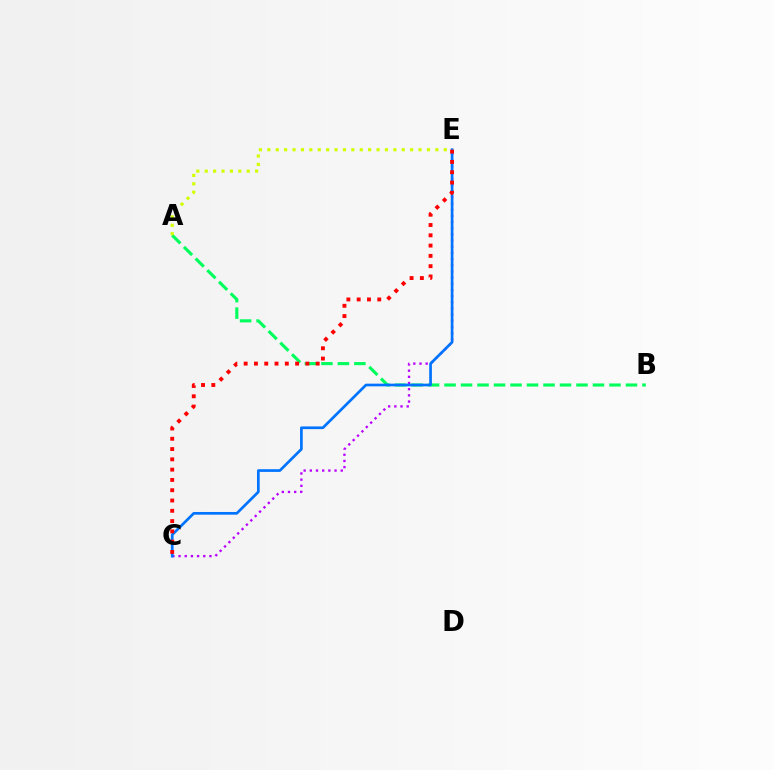{('A', 'B'): [{'color': '#00ff5c', 'line_style': 'dashed', 'thickness': 2.24}], ('C', 'E'): [{'color': '#b900ff', 'line_style': 'dotted', 'thickness': 1.68}, {'color': '#0074ff', 'line_style': 'solid', 'thickness': 1.94}, {'color': '#ff0000', 'line_style': 'dotted', 'thickness': 2.8}], ('A', 'E'): [{'color': '#d1ff00', 'line_style': 'dotted', 'thickness': 2.28}]}